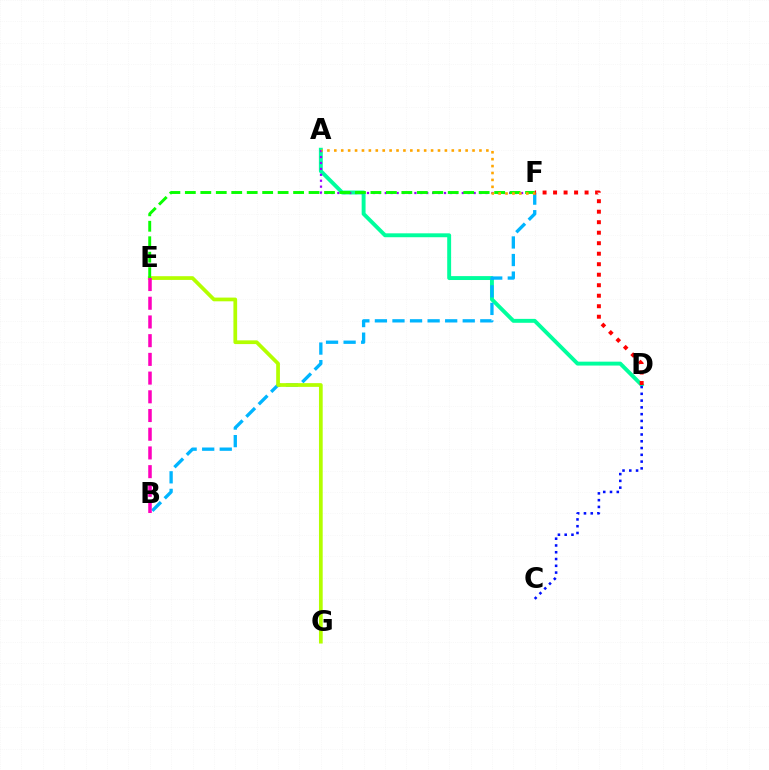{('A', 'D'): [{'color': '#00ff9d', 'line_style': 'solid', 'thickness': 2.81}], ('B', 'F'): [{'color': '#00b5ff', 'line_style': 'dashed', 'thickness': 2.39}], ('C', 'D'): [{'color': '#0010ff', 'line_style': 'dotted', 'thickness': 1.84}], ('D', 'F'): [{'color': '#ff0000', 'line_style': 'dotted', 'thickness': 2.85}], ('A', 'F'): [{'color': '#9b00ff', 'line_style': 'dotted', 'thickness': 1.61}, {'color': '#ffa500', 'line_style': 'dotted', 'thickness': 1.88}], ('E', 'G'): [{'color': '#b3ff00', 'line_style': 'solid', 'thickness': 2.68}], ('E', 'F'): [{'color': '#08ff00', 'line_style': 'dashed', 'thickness': 2.1}], ('B', 'E'): [{'color': '#ff00bd', 'line_style': 'dashed', 'thickness': 2.54}]}